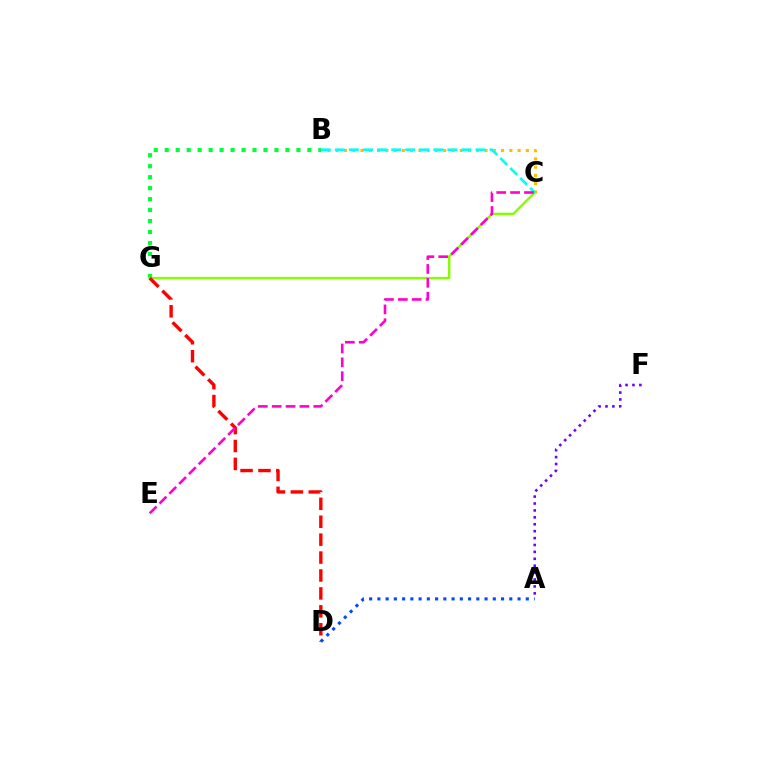{('B', 'C'): [{'color': '#ffbd00', 'line_style': 'dotted', 'thickness': 2.25}, {'color': '#00fff6', 'line_style': 'dashed', 'thickness': 1.91}], ('A', 'D'): [{'color': '#004bff', 'line_style': 'dotted', 'thickness': 2.24}], ('A', 'F'): [{'color': '#7200ff', 'line_style': 'dotted', 'thickness': 1.88}], ('B', 'G'): [{'color': '#00ff39', 'line_style': 'dotted', 'thickness': 2.98}], ('C', 'G'): [{'color': '#84ff00', 'line_style': 'solid', 'thickness': 1.73}], ('D', 'G'): [{'color': '#ff0000', 'line_style': 'dashed', 'thickness': 2.43}], ('C', 'E'): [{'color': '#ff00cf', 'line_style': 'dashed', 'thickness': 1.88}]}